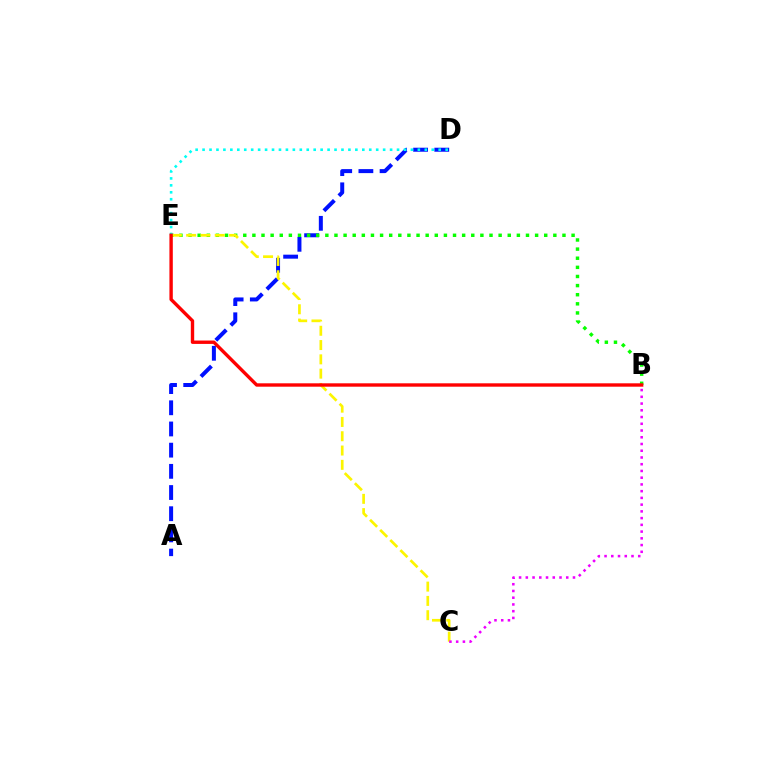{('A', 'D'): [{'color': '#0010ff', 'line_style': 'dashed', 'thickness': 2.88}], ('B', 'E'): [{'color': '#08ff00', 'line_style': 'dotted', 'thickness': 2.48}, {'color': '#ff0000', 'line_style': 'solid', 'thickness': 2.43}], ('C', 'E'): [{'color': '#fcf500', 'line_style': 'dashed', 'thickness': 1.94}], ('B', 'C'): [{'color': '#ee00ff', 'line_style': 'dotted', 'thickness': 1.83}], ('D', 'E'): [{'color': '#00fff6', 'line_style': 'dotted', 'thickness': 1.89}]}